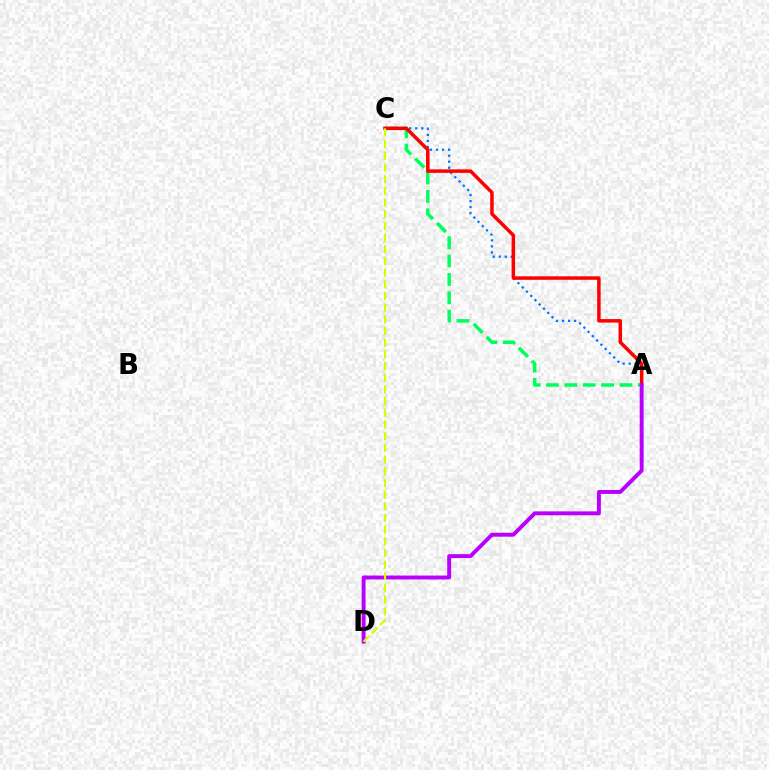{('A', 'C'): [{'color': '#00ff5c', 'line_style': 'dashed', 'thickness': 2.5}, {'color': '#0074ff', 'line_style': 'dotted', 'thickness': 1.64}, {'color': '#ff0000', 'line_style': 'solid', 'thickness': 2.52}], ('A', 'D'): [{'color': '#b900ff', 'line_style': 'solid', 'thickness': 2.83}], ('C', 'D'): [{'color': '#d1ff00', 'line_style': 'dashed', 'thickness': 1.59}]}